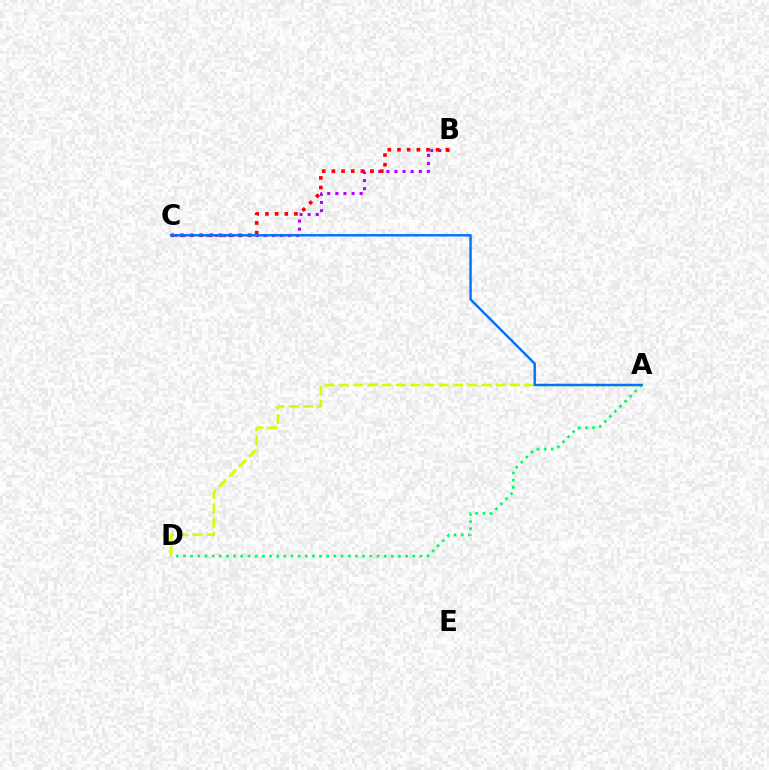{('A', 'D'): [{'color': '#00ff5c', 'line_style': 'dotted', 'thickness': 1.95}, {'color': '#d1ff00', 'line_style': 'dashed', 'thickness': 1.94}], ('B', 'C'): [{'color': '#b900ff', 'line_style': 'dotted', 'thickness': 2.2}, {'color': '#ff0000', 'line_style': 'dotted', 'thickness': 2.63}], ('A', 'C'): [{'color': '#0074ff', 'line_style': 'solid', 'thickness': 1.76}]}